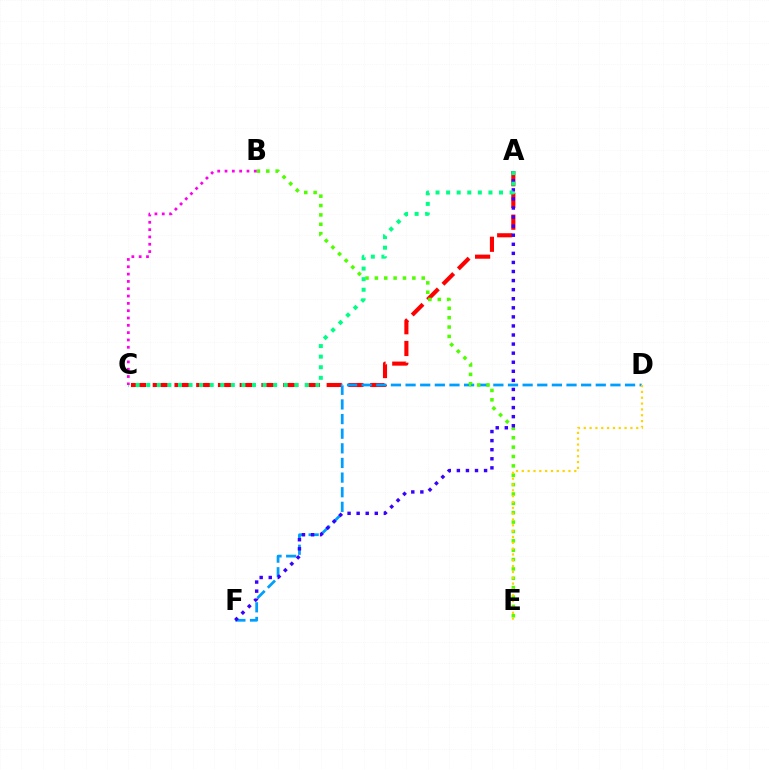{('A', 'C'): [{'color': '#ff0000', 'line_style': 'dashed', 'thickness': 2.95}, {'color': '#00ff86', 'line_style': 'dotted', 'thickness': 2.87}], ('D', 'F'): [{'color': '#009eff', 'line_style': 'dashed', 'thickness': 1.99}], ('B', 'E'): [{'color': '#4fff00', 'line_style': 'dotted', 'thickness': 2.54}], ('D', 'E'): [{'color': '#ffd500', 'line_style': 'dotted', 'thickness': 1.58}], ('A', 'F'): [{'color': '#3700ff', 'line_style': 'dotted', 'thickness': 2.46}], ('B', 'C'): [{'color': '#ff00ed', 'line_style': 'dotted', 'thickness': 1.99}]}